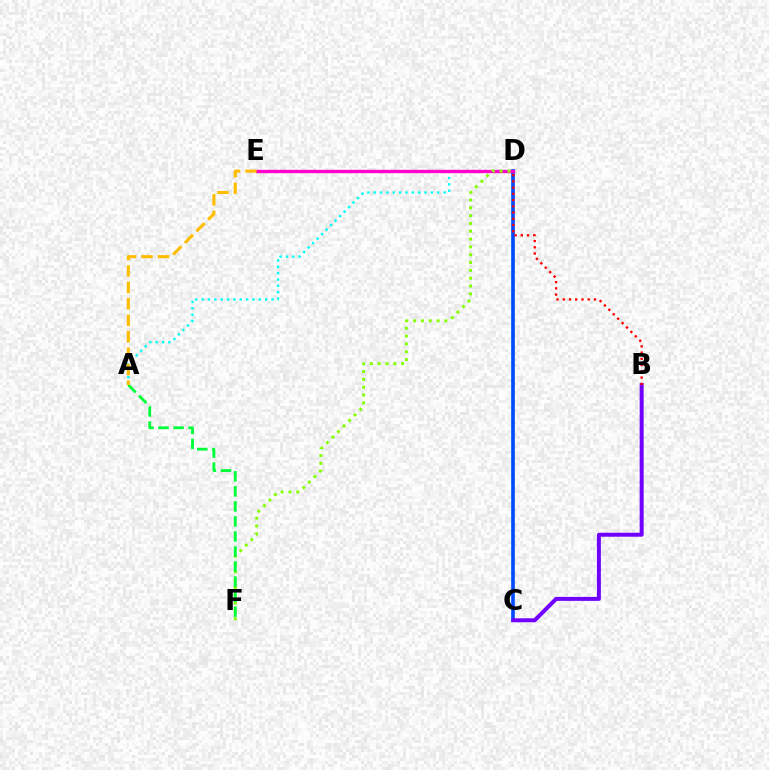{('C', 'D'): [{'color': '#004bff', 'line_style': 'solid', 'thickness': 2.62}], ('A', 'D'): [{'color': '#00fff6', 'line_style': 'dotted', 'thickness': 1.73}], ('D', 'E'): [{'color': '#ff00cf', 'line_style': 'solid', 'thickness': 2.41}], ('D', 'F'): [{'color': '#84ff00', 'line_style': 'dotted', 'thickness': 2.13}], ('B', 'C'): [{'color': '#7200ff', 'line_style': 'solid', 'thickness': 2.87}], ('A', 'F'): [{'color': '#00ff39', 'line_style': 'dashed', 'thickness': 2.04}], ('A', 'E'): [{'color': '#ffbd00', 'line_style': 'dashed', 'thickness': 2.23}], ('B', 'D'): [{'color': '#ff0000', 'line_style': 'dotted', 'thickness': 1.69}]}